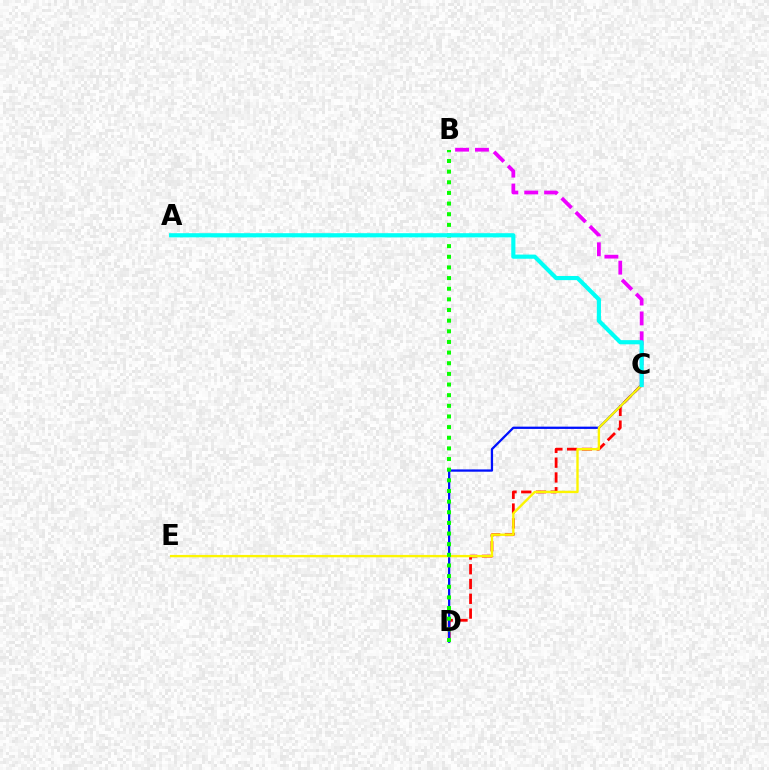{('C', 'D'): [{'color': '#ff0000', 'line_style': 'dashed', 'thickness': 2.01}, {'color': '#0010ff', 'line_style': 'solid', 'thickness': 1.64}], ('B', 'C'): [{'color': '#ee00ff', 'line_style': 'dashed', 'thickness': 2.7}], ('C', 'E'): [{'color': '#fcf500', 'line_style': 'solid', 'thickness': 1.71}], ('B', 'D'): [{'color': '#08ff00', 'line_style': 'dotted', 'thickness': 2.89}], ('A', 'C'): [{'color': '#00fff6', 'line_style': 'solid', 'thickness': 2.99}]}